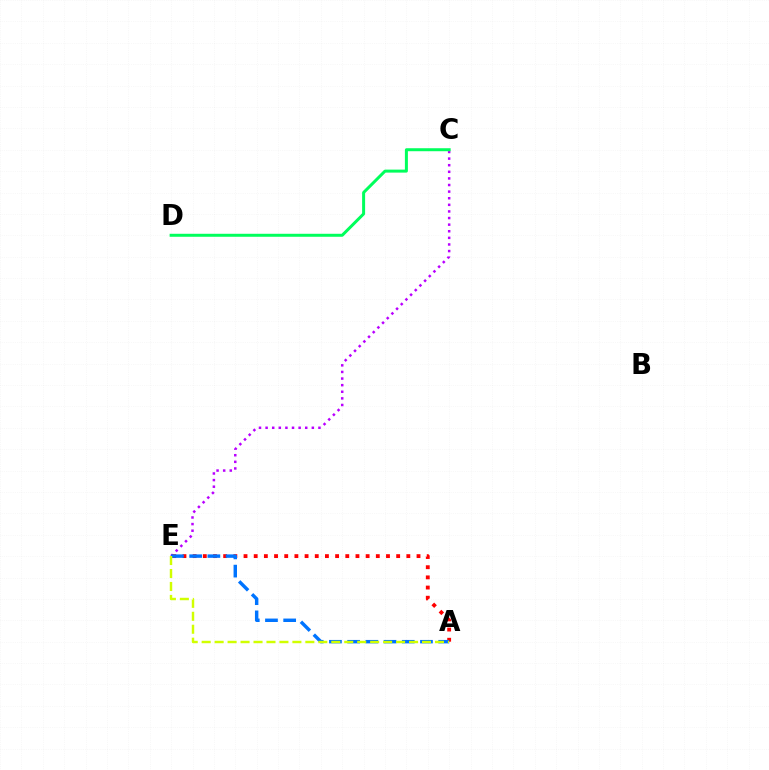{('C', 'E'): [{'color': '#b900ff', 'line_style': 'dotted', 'thickness': 1.8}], ('A', 'E'): [{'color': '#ff0000', 'line_style': 'dotted', 'thickness': 2.76}, {'color': '#0074ff', 'line_style': 'dashed', 'thickness': 2.47}, {'color': '#d1ff00', 'line_style': 'dashed', 'thickness': 1.76}], ('C', 'D'): [{'color': '#00ff5c', 'line_style': 'solid', 'thickness': 2.16}]}